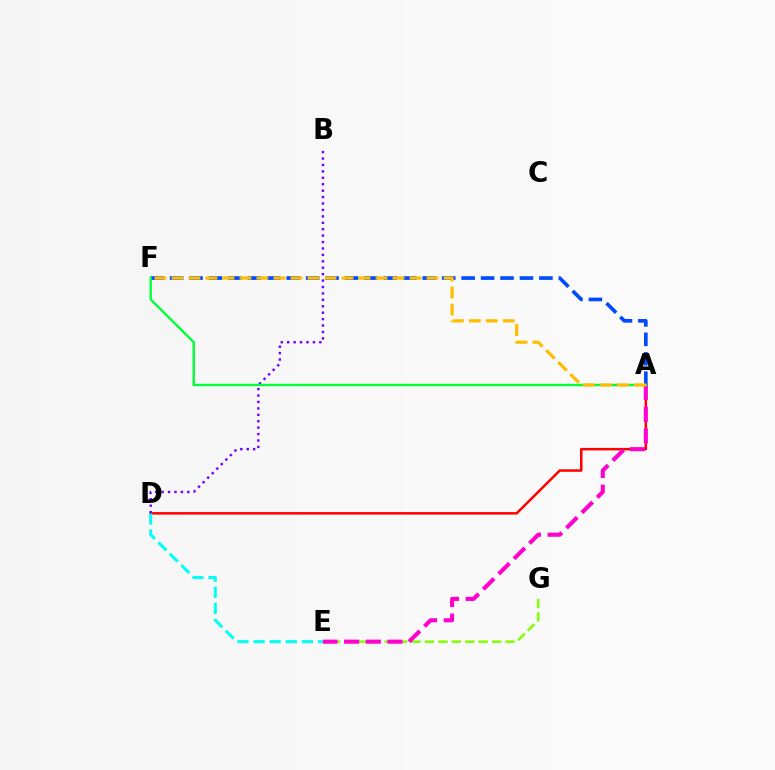{('A', 'F'): [{'color': '#004bff', 'line_style': 'dashed', 'thickness': 2.64}, {'color': '#00ff39', 'line_style': 'solid', 'thickness': 1.71}, {'color': '#ffbd00', 'line_style': 'dashed', 'thickness': 2.31}], ('A', 'D'): [{'color': '#ff0000', 'line_style': 'solid', 'thickness': 1.8}], ('D', 'E'): [{'color': '#00fff6', 'line_style': 'dashed', 'thickness': 2.19}], ('E', 'G'): [{'color': '#84ff00', 'line_style': 'dashed', 'thickness': 1.82}], ('B', 'D'): [{'color': '#7200ff', 'line_style': 'dotted', 'thickness': 1.74}], ('A', 'E'): [{'color': '#ff00cf', 'line_style': 'dashed', 'thickness': 2.95}]}